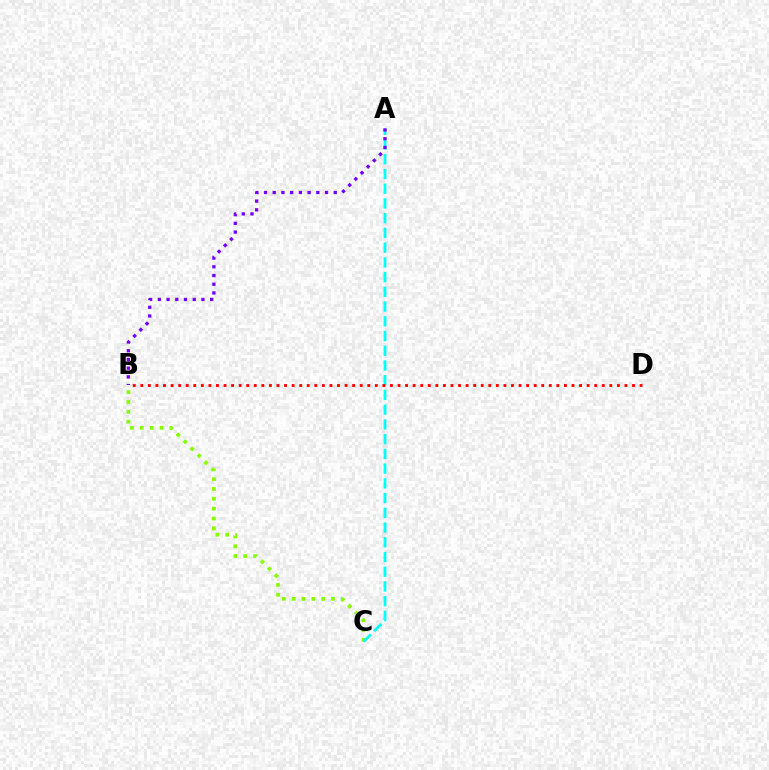{('B', 'C'): [{'color': '#84ff00', 'line_style': 'dotted', 'thickness': 2.67}], ('A', 'C'): [{'color': '#00fff6', 'line_style': 'dashed', 'thickness': 2.0}], ('B', 'D'): [{'color': '#ff0000', 'line_style': 'dotted', 'thickness': 2.06}], ('A', 'B'): [{'color': '#7200ff', 'line_style': 'dotted', 'thickness': 2.37}]}